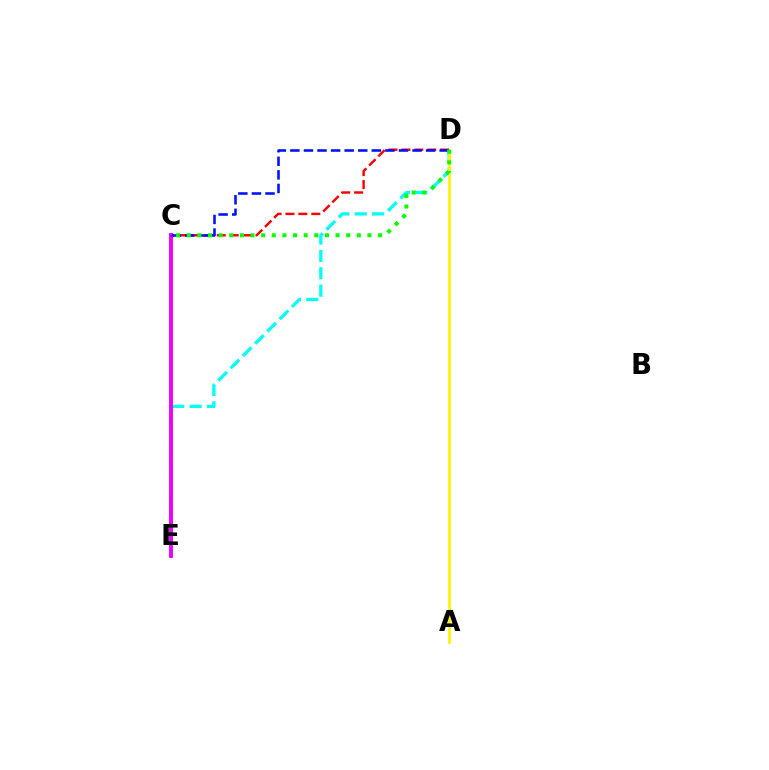{('C', 'D'): [{'color': '#ff0000', 'line_style': 'dashed', 'thickness': 1.76}, {'color': '#0010ff', 'line_style': 'dashed', 'thickness': 1.84}, {'color': '#08ff00', 'line_style': 'dotted', 'thickness': 2.89}], ('D', 'E'): [{'color': '#00fff6', 'line_style': 'dashed', 'thickness': 2.36}], ('C', 'E'): [{'color': '#ee00ff', 'line_style': 'solid', 'thickness': 2.8}], ('A', 'D'): [{'color': '#fcf500', 'line_style': 'solid', 'thickness': 1.96}]}